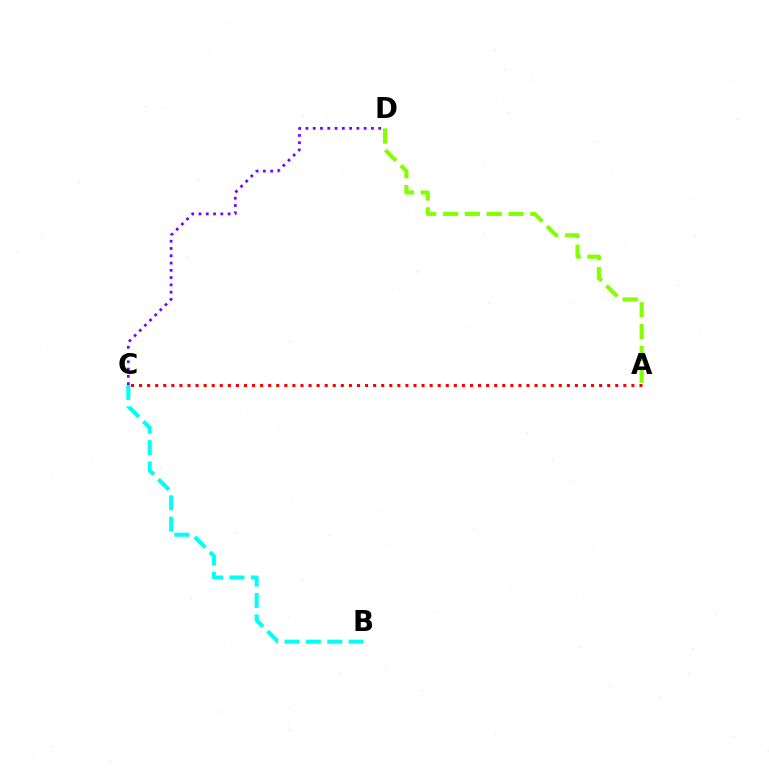{('A', 'D'): [{'color': '#84ff00', 'line_style': 'dashed', 'thickness': 2.97}], ('A', 'C'): [{'color': '#ff0000', 'line_style': 'dotted', 'thickness': 2.19}], ('B', 'C'): [{'color': '#00fff6', 'line_style': 'dashed', 'thickness': 2.9}], ('C', 'D'): [{'color': '#7200ff', 'line_style': 'dotted', 'thickness': 1.98}]}